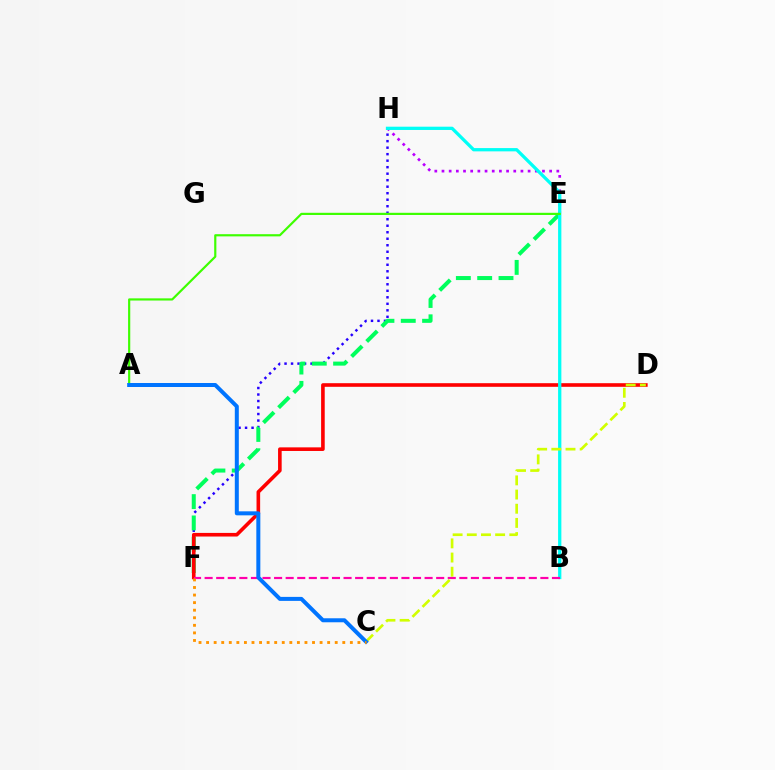{('F', 'H'): [{'color': '#2500ff', 'line_style': 'dotted', 'thickness': 1.77}], ('E', 'H'): [{'color': '#b900ff', 'line_style': 'dotted', 'thickness': 1.95}], ('E', 'F'): [{'color': '#00ff5c', 'line_style': 'dashed', 'thickness': 2.9}], ('D', 'F'): [{'color': '#ff0000', 'line_style': 'solid', 'thickness': 2.6}], ('B', 'H'): [{'color': '#00fff6', 'line_style': 'solid', 'thickness': 2.36}], ('C', 'D'): [{'color': '#d1ff00', 'line_style': 'dashed', 'thickness': 1.93}], ('A', 'E'): [{'color': '#3dff00', 'line_style': 'solid', 'thickness': 1.57}], ('B', 'F'): [{'color': '#ff00ac', 'line_style': 'dashed', 'thickness': 1.57}], ('A', 'C'): [{'color': '#0074ff', 'line_style': 'solid', 'thickness': 2.88}], ('C', 'F'): [{'color': '#ff9400', 'line_style': 'dotted', 'thickness': 2.06}]}